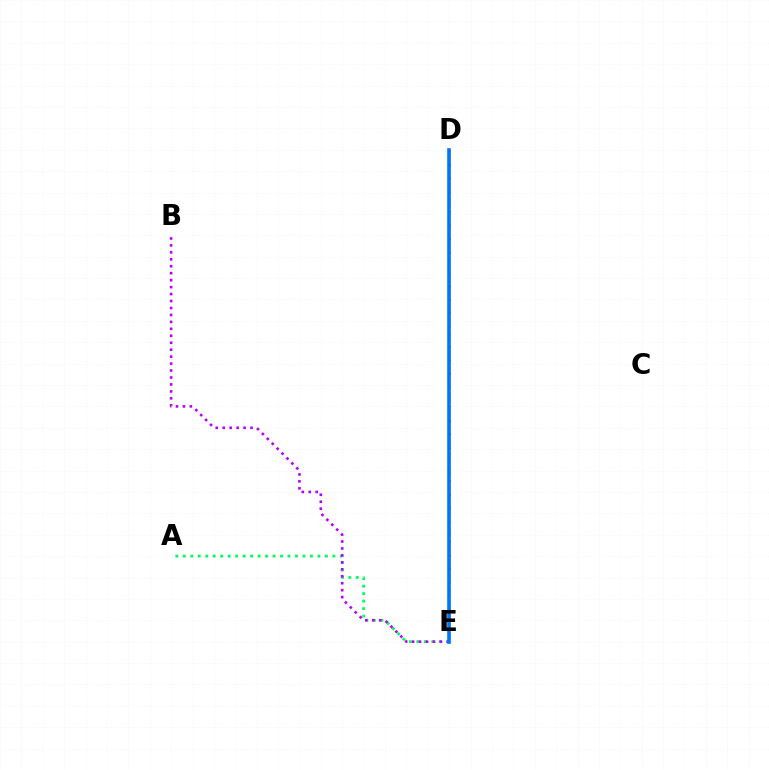{('D', 'E'): [{'color': '#ff0000', 'line_style': 'dotted', 'thickness': 1.83}, {'color': '#d1ff00', 'line_style': 'dashed', 'thickness': 2.04}, {'color': '#0074ff', 'line_style': 'solid', 'thickness': 2.59}], ('A', 'E'): [{'color': '#00ff5c', 'line_style': 'dotted', 'thickness': 2.03}], ('B', 'E'): [{'color': '#b900ff', 'line_style': 'dotted', 'thickness': 1.89}]}